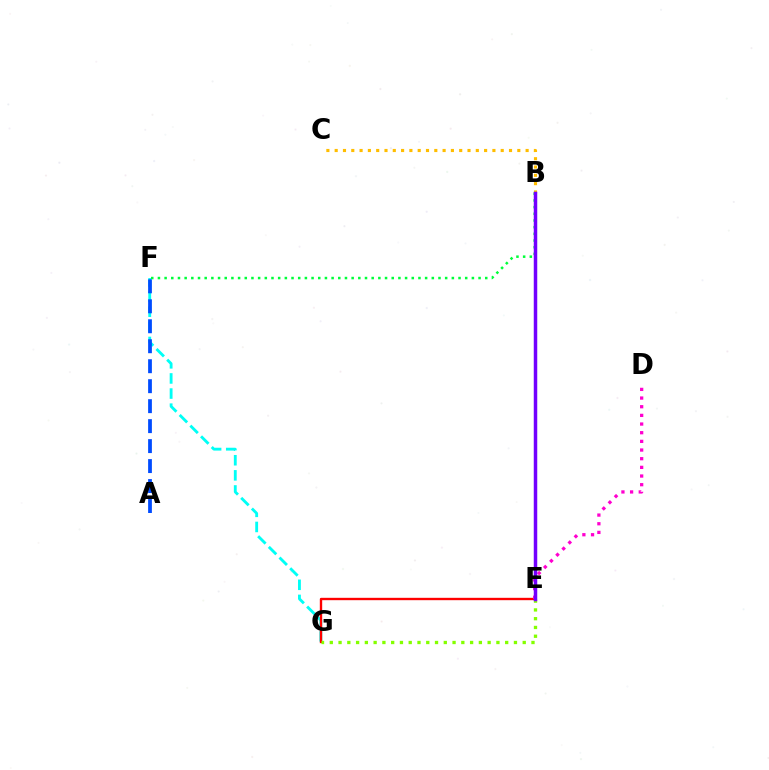{('B', 'C'): [{'color': '#ffbd00', 'line_style': 'dotted', 'thickness': 2.26}], ('F', 'G'): [{'color': '#00fff6', 'line_style': 'dashed', 'thickness': 2.05}], ('B', 'F'): [{'color': '#00ff39', 'line_style': 'dotted', 'thickness': 1.81}], ('E', 'G'): [{'color': '#ff0000', 'line_style': 'solid', 'thickness': 1.71}, {'color': '#84ff00', 'line_style': 'dotted', 'thickness': 2.38}], ('D', 'E'): [{'color': '#ff00cf', 'line_style': 'dotted', 'thickness': 2.35}], ('A', 'F'): [{'color': '#004bff', 'line_style': 'dashed', 'thickness': 2.71}], ('B', 'E'): [{'color': '#7200ff', 'line_style': 'solid', 'thickness': 2.51}]}